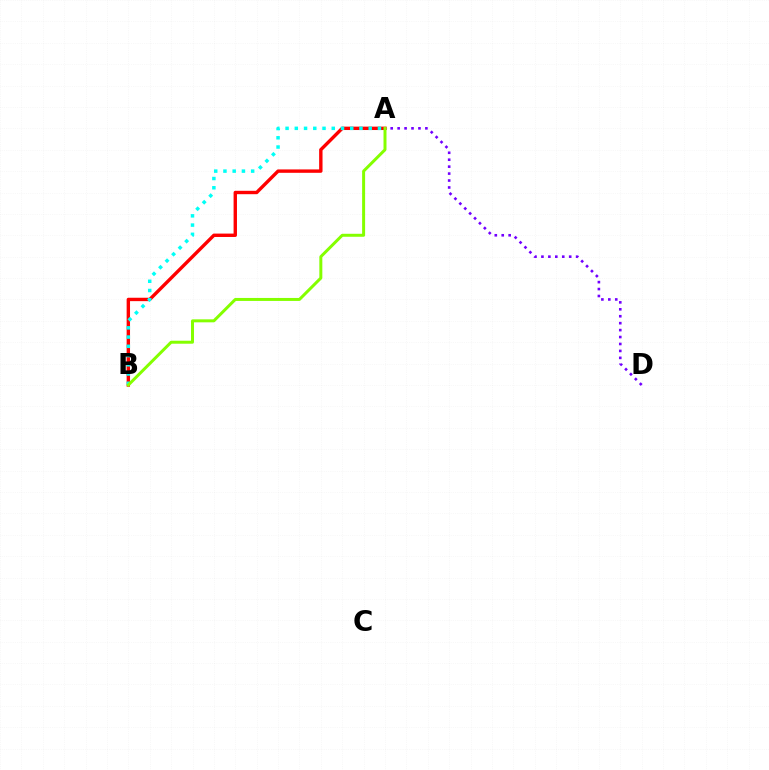{('A', 'B'): [{'color': '#ff0000', 'line_style': 'solid', 'thickness': 2.44}, {'color': '#00fff6', 'line_style': 'dotted', 'thickness': 2.51}, {'color': '#84ff00', 'line_style': 'solid', 'thickness': 2.15}], ('A', 'D'): [{'color': '#7200ff', 'line_style': 'dotted', 'thickness': 1.88}]}